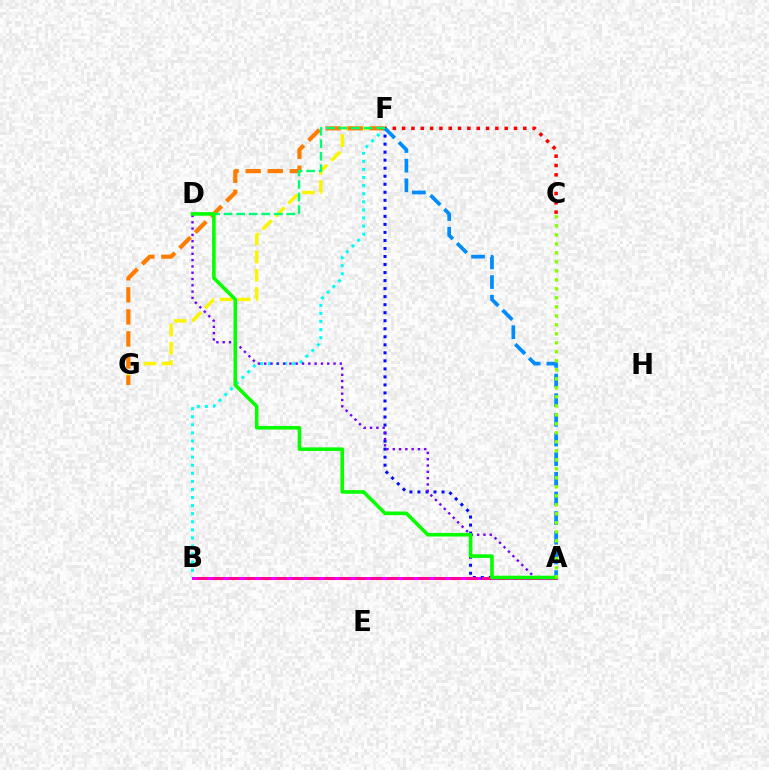{('B', 'F'): [{'color': '#00fff6', 'line_style': 'dotted', 'thickness': 2.2}], ('A', 'B'): [{'color': '#ee00ff', 'line_style': 'solid', 'thickness': 2.18}, {'color': '#ff0094', 'line_style': 'dashed', 'thickness': 2.15}], ('C', 'F'): [{'color': '#ff0000', 'line_style': 'dotted', 'thickness': 2.53}], ('A', 'F'): [{'color': '#0010ff', 'line_style': 'dotted', 'thickness': 2.18}, {'color': '#008cff', 'line_style': 'dashed', 'thickness': 2.67}], ('F', 'G'): [{'color': '#fcf500', 'line_style': 'dashed', 'thickness': 2.48}, {'color': '#ff7c00', 'line_style': 'dashed', 'thickness': 3.0}], ('A', 'D'): [{'color': '#7200ff', 'line_style': 'dotted', 'thickness': 1.71}, {'color': '#08ff00', 'line_style': 'solid', 'thickness': 2.6}], ('D', 'F'): [{'color': '#00ff74', 'line_style': 'dashed', 'thickness': 1.71}], ('A', 'C'): [{'color': '#84ff00', 'line_style': 'dotted', 'thickness': 2.44}]}